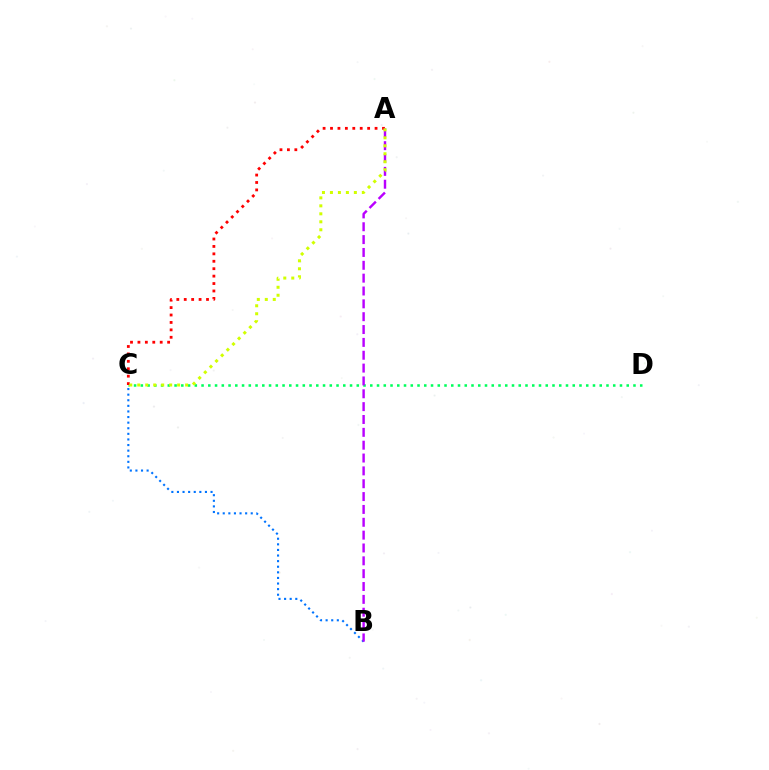{('B', 'C'): [{'color': '#0074ff', 'line_style': 'dotted', 'thickness': 1.52}], ('C', 'D'): [{'color': '#00ff5c', 'line_style': 'dotted', 'thickness': 1.83}], ('A', 'C'): [{'color': '#ff0000', 'line_style': 'dotted', 'thickness': 2.02}, {'color': '#d1ff00', 'line_style': 'dotted', 'thickness': 2.17}], ('A', 'B'): [{'color': '#b900ff', 'line_style': 'dashed', 'thickness': 1.75}]}